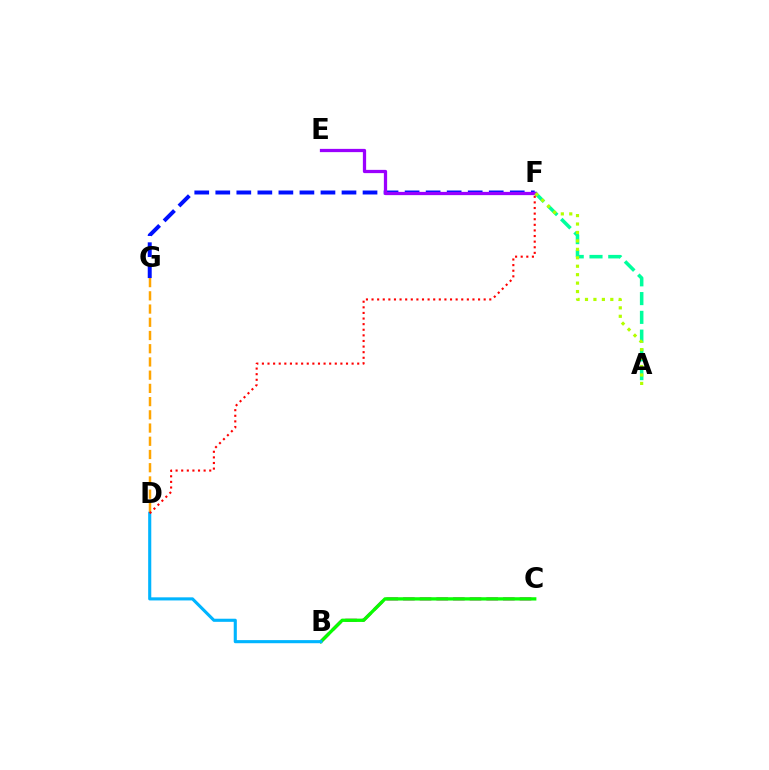{('B', 'C'): [{'color': '#ff00bd', 'line_style': 'dashed', 'thickness': 2.26}, {'color': '#08ff00', 'line_style': 'solid', 'thickness': 2.38}], ('D', 'G'): [{'color': '#ffa500', 'line_style': 'dashed', 'thickness': 1.8}], ('A', 'F'): [{'color': '#00ff9d', 'line_style': 'dashed', 'thickness': 2.55}, {'color': '#b3ff00', 'line_style': 'dotted', 'thickness': 2.29}], ('F', 'G'): [{'color': '#0010ff', 'line_style': 'dashed', 'thickness': 2.86}], ('E', 'F'): [{'color': '#9b00ff', 'line_style': 'solid', 'thickness': 2.35}], ('B', 'D'): [{'color': '#00b5ff', 'line_style': 'solid', 'thickness': 2.24}], ('D', 'F'): [{'color': '#ff0000', 'line_style': 'dotted', 'thickness': 1.52}]}